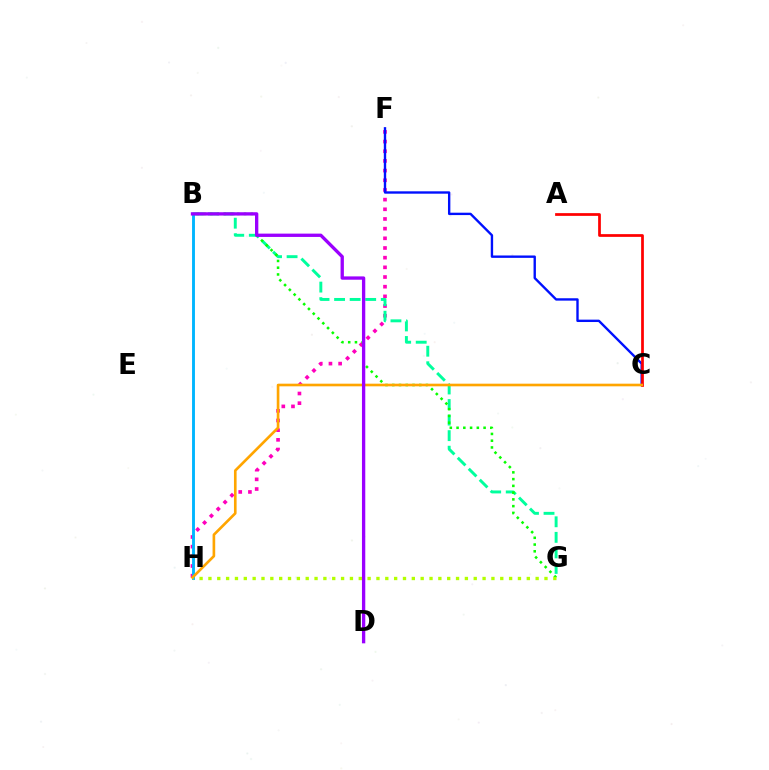{('F', 'H'): [{'color': '#ff00bd', 'line_style': 'dotted', 'thickness': 2.63}], ('B', 'G'): [{'color': '#00ff9d', 'line_style': 'dashed', 'thickness': 2.11}, {'color': '#08ff00', 'line_style': 'dotted', 'thickness': 1.84}], ('C', 'F'): [{'color': '#0010ff', 'line_style': 'solid', 'thickness': 1.71}], ('A', 'C'): [{'color': '#ff0000', 'line_style': 'solid', 'thickness': 1.97}], ('B', 'H'): [{'color': '#00b5ff', 'line_style': 'solid', 'thickness': 2.08}], ('C', 'H'): [{'color': '#ffa500', 'line_style': 'solid', 'thickness': 1.9}], ('G', 'H'): [{'color': '#b3ff00', 'line_style': 'dotted', 'thickness': 2.4}], ('B', 'D'): [{'color': '#9b00ff', 'line_style': 'solid', 'thickness': 2.39}]}